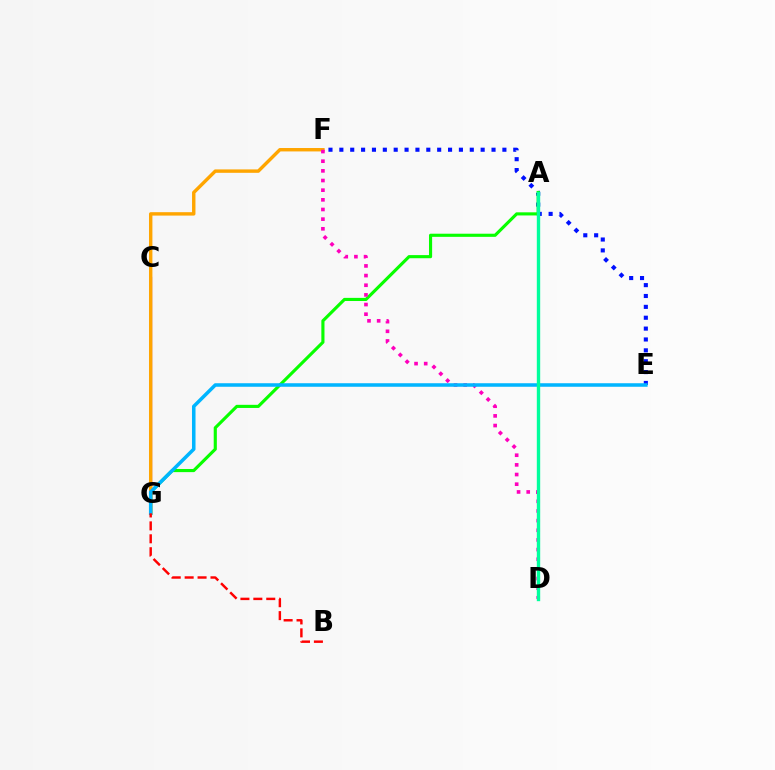{('C', 'G'): [{'color': '#9b00ff', 'line_style': 'solid', 'thickness': 1.58}], ('A', 'D'): [{'color': '#b3ff00', 'line_style': 'dotted', 'thickness': 2.11}, {'color': '#00ff9d', 'line_style': 'solid', 'thickness': 2.43}], ('E', 'F'): [{'color': '#0010ff', 'line_style': 'dotted', 'thickness': 2.95}], ('A', 'G'): [{'color': '#08ff00', 'line_style': 'solid', 'thickness': 2.25}], ('F', 'G'): [{'color': '#ffa500', 'line_style': 'solid', 'thickness': 2.45}], ('D', 'F'): [{'color': '#ff00bd', 'line_style': 'dotted', 'thickness': 2.62}], ('E', 'G'): [{'color': '#00b5ff', 'line_style': 'solid', 'thickness': 2.54}], ('B', 'G'): [{'color': '#ff0000', 'line_style': 'dashed', 'thickness': 1.75}]}